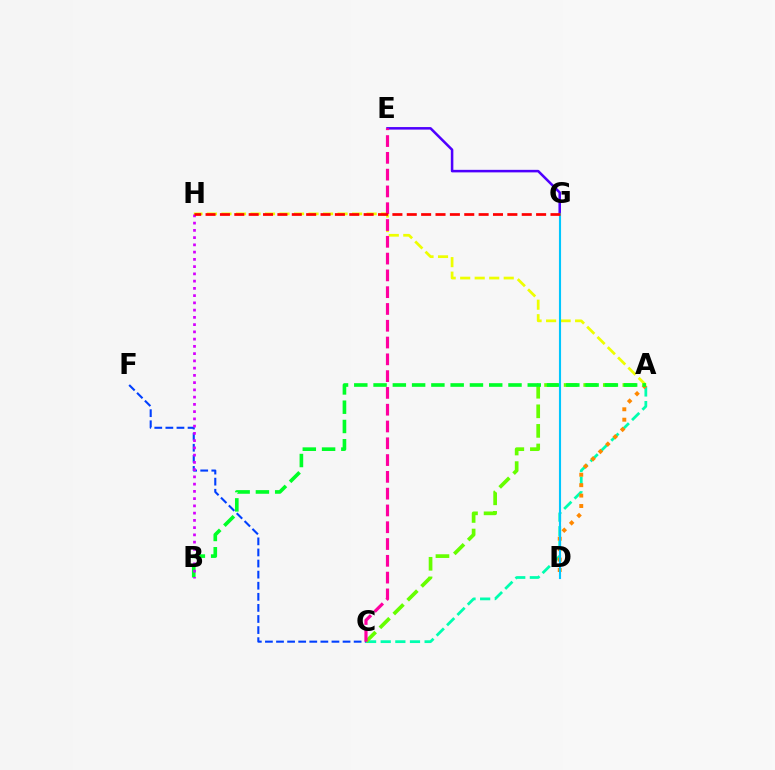{('C', 'F'): [{'color': '#003fff', 'line_style': 'dashed', 'thickness': 1.51}], ('A', 'C'): [{'color': '#00ffaf', 'line_style': 'dashed', 'thickness': 1.99}, {'color': '#66ff00', 'line_style': 'dashed', 'thickness': 2.66}], ('A', 'H'): [{'color': '#eeff00', 'line_style': 'dashed', 'thickness': 1.97}], ('E', 'G'): [{'color': '#4f00ff', 'line_style': 'solid', 'thickness': 1.83}], ('A', 'D'): [{'color': '#ff8800', 'line_style': 'dotted', 'thickness': 2.83}], ('A', 'B'): [{'color': '#00ff27', 'line_style': 'dashed', 'thickness': 2.62}], ('D', 'G'): [{'color': '#00c7ff', 'line_style': 'solid', 'thickness': 1.52}], ('B', 'H'): [{'color': '#d600ff', 'line_style': 'dotted', 'thickness': 1.97}], ('C', 'E'): [{'color': '#ff00a0', 'line_style': 'dashed', 'thickness': 2.28}], ('G', 'H'): [{'color': '#ff0000', 'line_style': 'dashed', 'thickness': 1.95}]}